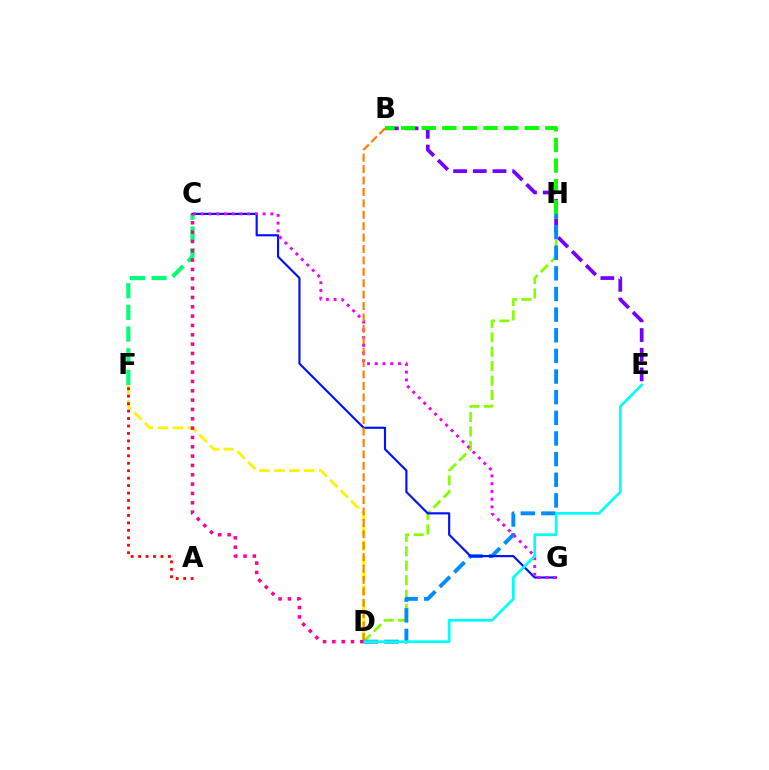{('C', 'F'): [{'color': '#00ff74', 'line_style': 'dashed', 'thickness': 2.95}], ('D', 'H'): [{'color': '#84ff00', 'line_style': 'dashed', 'thickness': 1.96}, {'color': '#008cff', 'line_style': 'dashed', 'thickness': 2.8}], ('B', 'E'): [{'color': '#7200ff', 'line_style': 'dashed', 'thickness': 2.68}], ('B', 'H'): [{'color': '#08ff00', 'line_style': 'dashed', 'thickness': 2.8}], ('D', 'F'): [{'color': '#fcf500', 'line_style': 'dashed', 'thickness': 2.03}], ('C', 'G'): [{'color': '#0010ff', 'line_style': 'solid', 'thickness': 1.55}, {'color': '#ee00ff', 'line_style': 'dotted', 'thickness': 2.1}], ('B', 'D'): [{'color': '#ff7c00', 'line_style': 'dashed', 'thickness': 1.55}], ('D', 'E'): [{'color': '#00fff6', 'line_style': 'solid', 'thickness': 1.94}], ('A', 'F'): [{'color': '#ff0000', 'line_style': 'dotted', 'thickness': 2.02}], ('C', 'D'): [{'color': '#ff0094', 'line_style': 'dotted', 'thickness': 2.54}]}